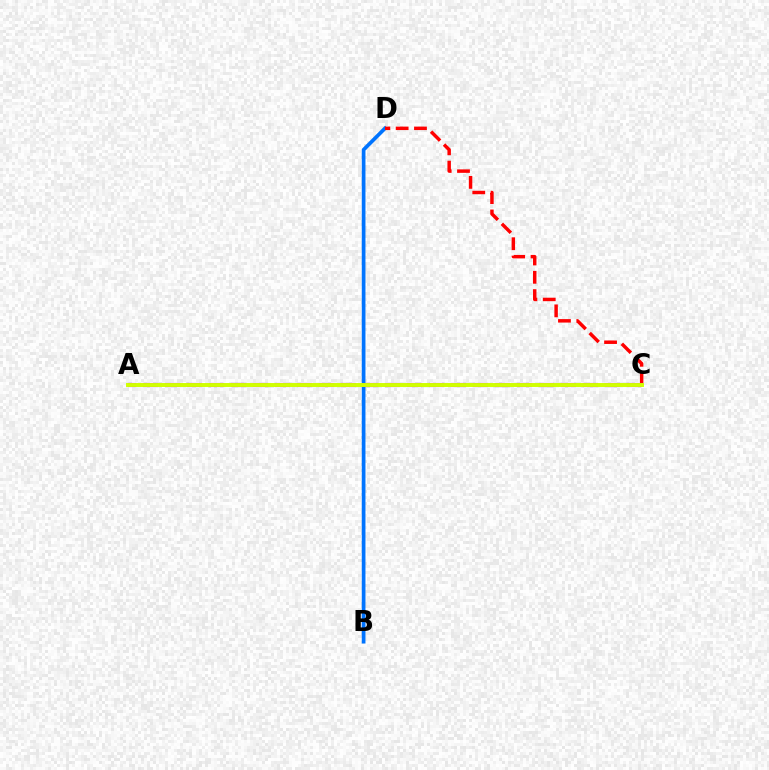{('B', 'D'): [{'color': '#0074ff', 'line_style': 'solid', 'thickness': 2.66}], ('C', 'D'): [{'color': '#ff0000', 'line_style': 'dashed', 'thickness': 2.49}], ('A', 'C'): [{'color': '#00ff5c', 'line_style': 'solid', 'thickness': 1.79}, {'color': '#b900ff', 'line_style': 'dashed', 'thickness': 2.99}, {'color': '#d1ff00', 'line_style': 'solid', 'thickness': 2.82}]}